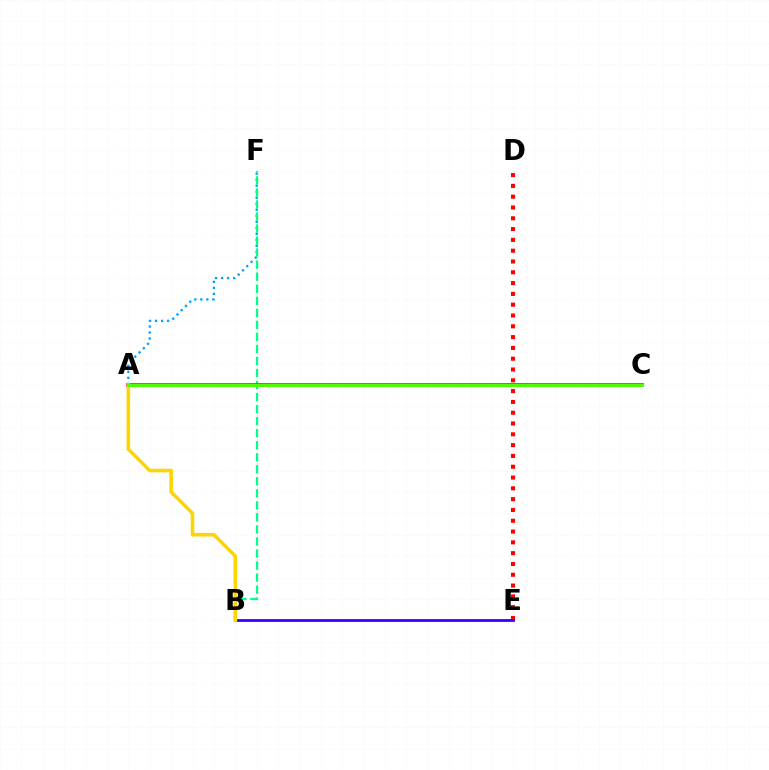{('D', 'E'): [{'color': '#ff0000', 'line_style': 'dotted', 'thickness': 2.93}], ('A', 'F'): [{'color': '#009eff', 'line_style': 'dotted', 'thickness': 1.64}], ('B', 'E'): [{'color': '#3700ff', 'line_style': 'solid', 'thickness': 2.02}], ('B', 'F'): [{'color': '#00ff86', 'line_style': 'dashed', 'thickness': 1.64}], ('A', 'C'): [{'color': '#ff00ed', 'line_style': 'solid', 'thickness': 2.7}, {'color': '#4fff00', 'line_style': 'solid', 'thickness': 2.14}], ('A', 'B'): [{'color': '#ffd500', 'line_style': 'solid', 'thickness': 2.57}]}